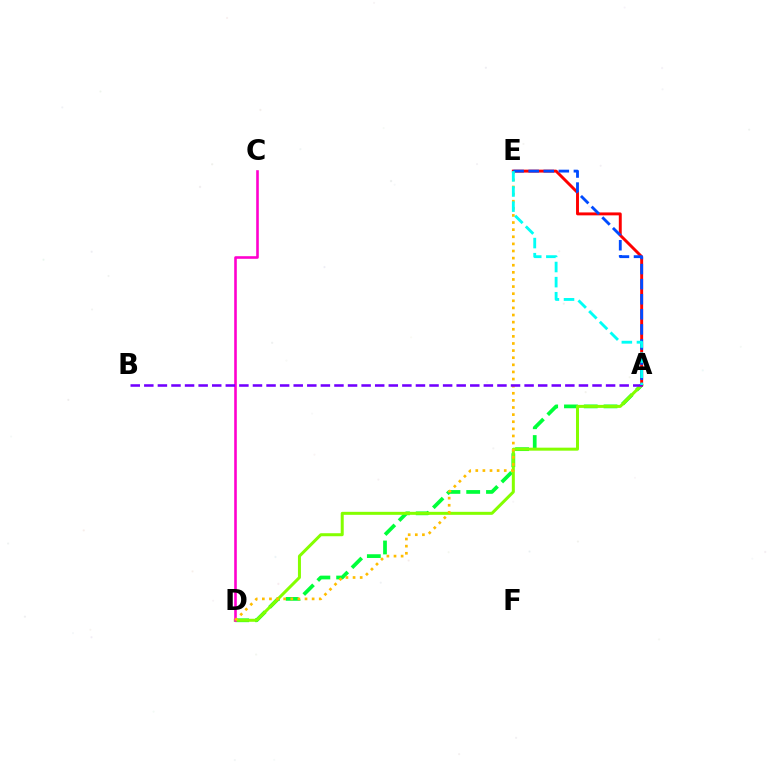{('A', 'D'): [{'color': '#00ff39', 'line_style': 'dashed', 'thickness': 2.69}, {'color': '#84ff00', 'line_style': 'solid', 'thickness': 2.17}], ('A', 'E'): [{'color': '#ff0000', 'line_style': 'solid', 'thickness': 2.11}, {'color': '#004bff', 'line_style': 'dashed', 'thickness': 2.05}, {'color': '#00fff6', 'line_style': 'dashed', 'thickness': 2.05}], ('C', 'D'): [{'color': '#ff00cf', 'line_style': 'solid', 'thickness': 1.88}], ('D', 'E'): [{'color': '#ffbd00', 'line_style': 'dotted', 'thickness': 1.93}], ('A', 'B'): [{'color': '#7200ff', 'line_style': 'dashed', 'thickness': 1.85}]}